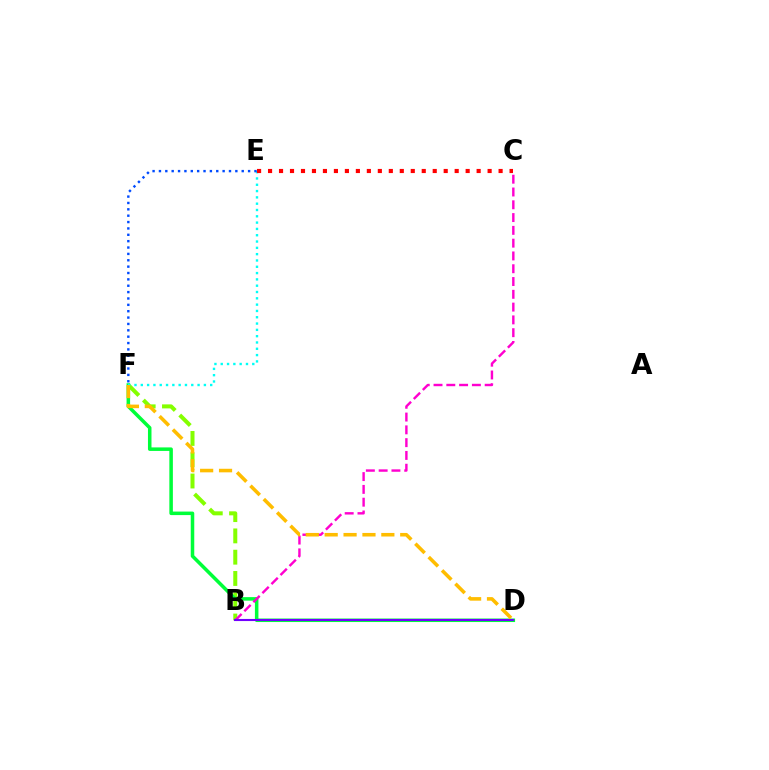{('B', 'F'): [{'color': '#84ff00', 'line_style': 'dashed', 'thickness': 2.89}], ('D', 'F'): [{'color': '#00ff39', 'line_style': 'solid', 'thickness': 2.54}, {'color': '#ffbd00', 'line_style': 'dashed', 'thickness': 2.57}], ('E', 'F'): [{'color': '#00fff6', 'line_style': 'dotted', 'thickness': 1.71}, {'color': '#004bff', 'line_style': 'dotted', 'thickness': 1.73}], ('C', 'E'): [{'color': '#ff0000', 'line_style': 'dotted', 'thickness': 2.98}], ('B', 'C'): [{'color': '#ff00cf', 'line_style': 'dashed', 'thickness': 1.74}], ('B', 'D'): [{'color': '#7200ff', 'line_style': 'solid', 'thickness': 1.52}]}